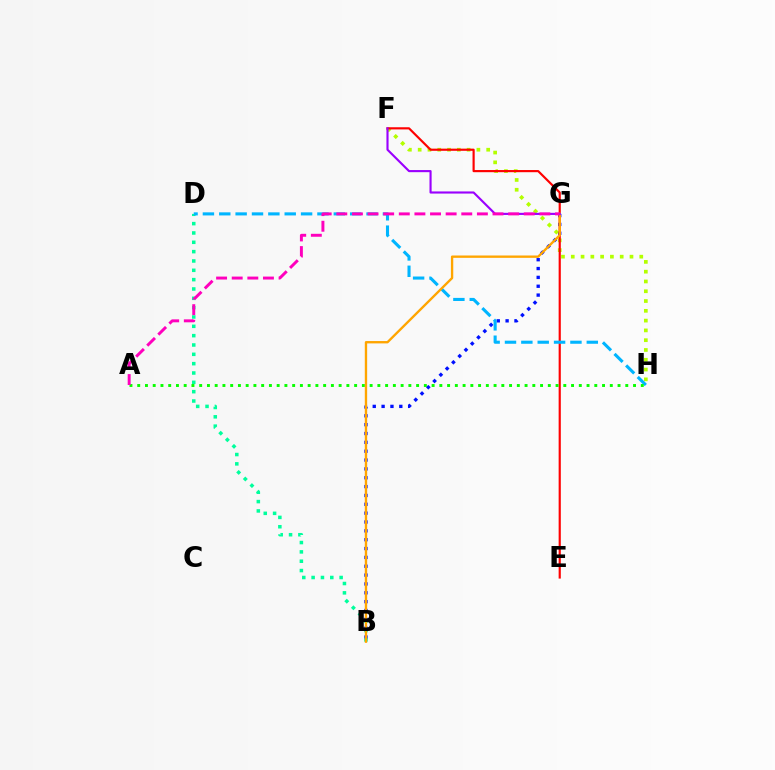{('B', 'G'): [{'color': '#0010ff', 'line_style': 'dotted', 'thickness': 2.4}, {'color': '#ffa500', 'line_style': 'solid', 'thickness': 1.69}], ('F', 'H'): [{'color': '#b3ff00', 'line_style': 'dotted', 'thickness': 2.66}], ('B', 'D'): [{'color': '#00ff9d', 'line_style': 'dotted', 'thickness': 2.54}], ('E', 'F'): [{'color': '#ff0000', 'line_style': 'solid', 'thickness': 1.56}], ('D', 'H'): [{'color': '#00b5ff', 'line_style': 'dashed', 'thickness': 2.22}], ('A', 'H'): [{'color': '#08ff00', 'line_style': 'dotted', 'thickness': 2.1}], ('F', 'G'): [{'color': '#9b00ff', 'line_style': 'solid', 'thickness': 1.53}], ('A', 'G'): [{'color': '#ff00bd', 'line_style': 'dashed', 'thickness': 2.12}]}